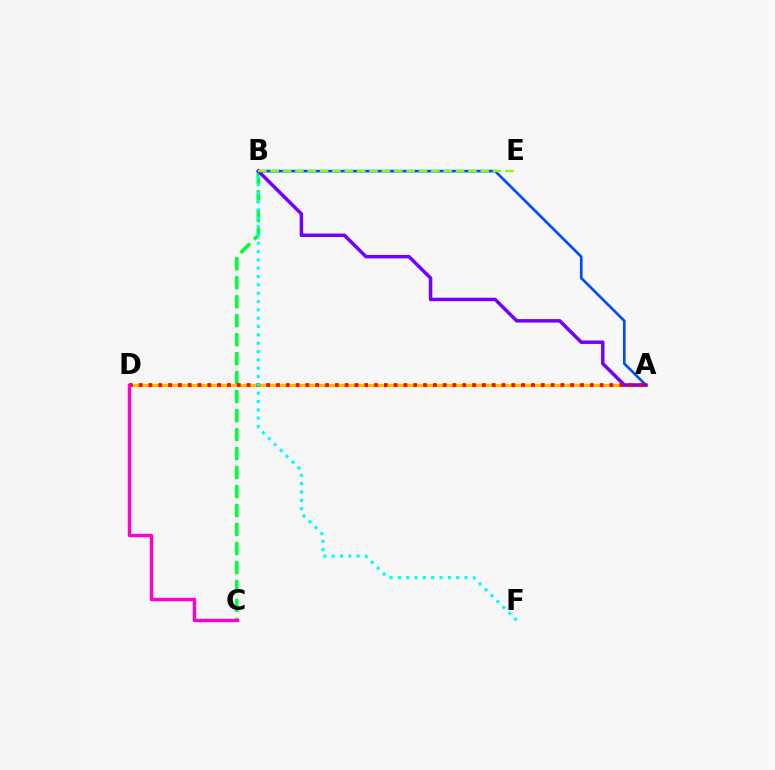{('A', 'D'): [{'color': '#ffbd00', 'line_style': 'solid', 'thickness': 2.3}, {'color': '#ff0000', 'line_style': 'dotted', 'thickness': 2.66}], ('B', 'C'): [{'color': '#00ff39', 'line_style': 'dashed', 'thickness': 2.58}], ('A', 'B'): [{'color': '#004bff', 'line_style': 'solid', 'thickness': 1.91}, {'color': '#7200ff', 'line_style': 'solid', 'thickness': 2.5}], ('C', 'D'): [{'color': '#ff00cf', 'line_style': 'solid', 'thickness': 2.45}], ('B', 'F'): [{'color': '#00fff6', 'line_style': 'dotted', 'thickness': 2.26}], ('B', 'E'): [{'color': '#84ff00', 'line_style': 'dashed', 'thickness': 1.68}]}